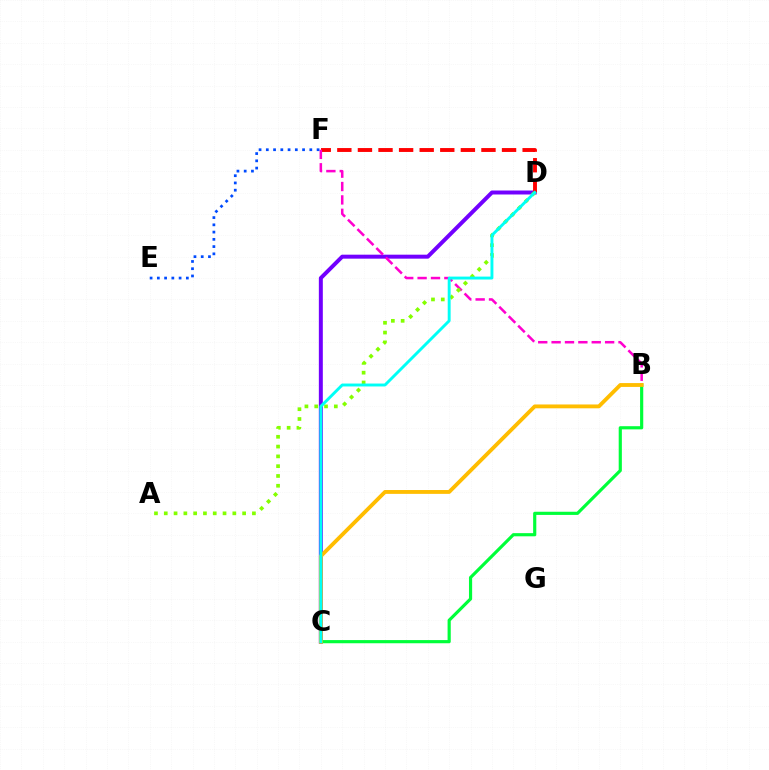{('C', 'D'): [{'color': '#7200ff', 'line_style': 'solid', 'thickness': 2.86}, {'color': '#00fff6', 'line_style': 'solid', 'thickness': 2.1}], ('D', 'F'): [{'color': '#ff0000', 'line_style': 'dashed', 'thickness': 2.8}], ('B', 'F'): [{'color': '#ff00cf', 'line_style': 'dashed', 'thickness': 1.82}], ('E', 'F'): [{'color': '#004bff', 'line_style': 'dotted', 'thickness': 1.97}], ('B', 'C'): [{'color': '#00ff39', 'line_style': 'solid', 'thickness': 2.28}, {'color': '#ffbd00', 'line_style': 'solid', 'thickness': 2.77}], ('A', 'D'): [{'color': '#84ff00', 'line_style': 'dotted', 'thickness': 2.66}]}